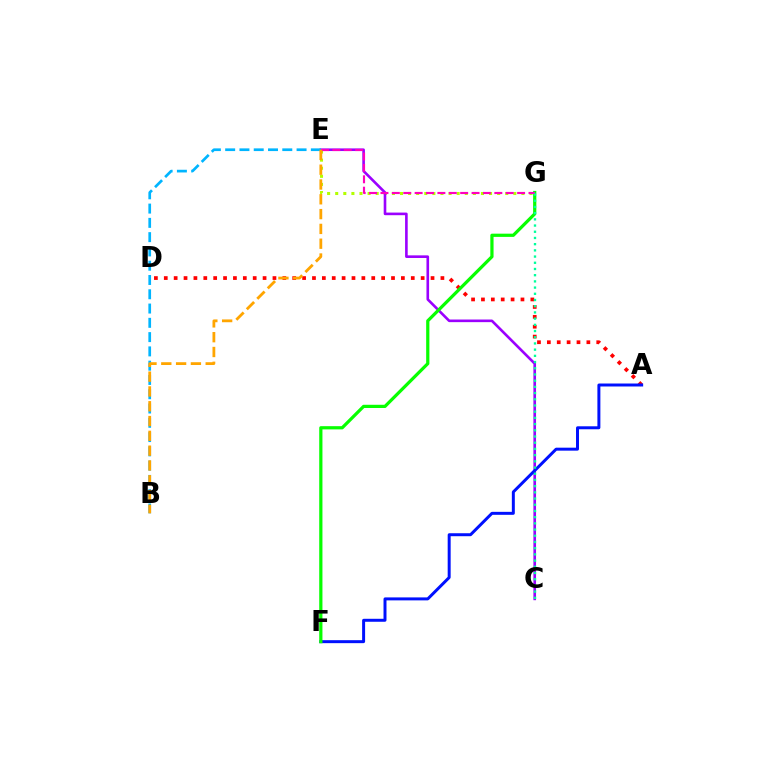{('A', 'D'): [{'color': '#ff0000', 'line_style': 'dotted', 'thickness': 2.68}], ('E', 'G'): [{'color': '#b3ff00', 'line_style': 'dotted', 'thickness': 2.2}, {'color': '#ff00bd', 'line_style': 'dashed', 'thickness': 1.55}], ('C', 'E'): [{'color': '#9b00ff', 'line_style': 'solid', 'thickness': 1.89}], ('A', 'F'): [{'color': '#0010ff', 'line_style': 'solid', 'thickness': 2.14}], ('B', 'E'): [{'color': '#00b5ff', 'line_style': 'dashed', 'thickness': 1.94}, {'color': '#ffa500', 'line_style': 'dashed', 'thickness': 2.01}], ('F', 'G'): [{'color': '#08ff00', 'line_style': 'solid', 'thickness': 2.32}], ('C', 'G'): [{'color': '#00ff9d', 'line_style': 'dotted', 'thickness': 1.69}]}